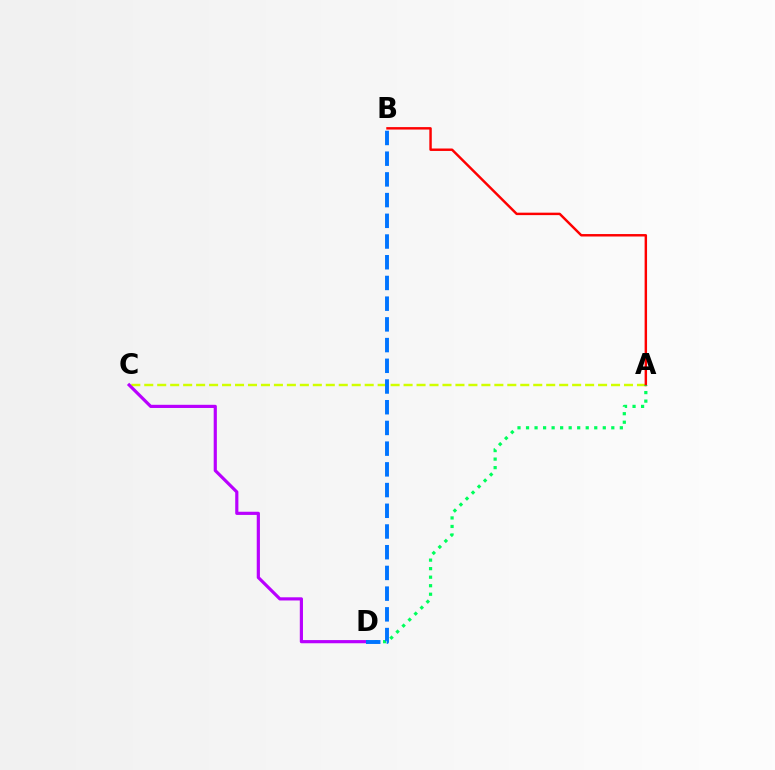{('A', 'C'): [{'color': '#d1ff00', 'line_style': 'dashed', 'thickness': 1.76}], ('A', 'B'): [{'color': '#ff0000', 'line_style': 'solid', 'thickness': 1.76}], ('A', 'D'): [{'color': '#00ff5c', 'line_style': 'dotted', 'thickness': 2.32}], ('C', 'D'): [{'color': '#b900ff', 'line_style': 'solid', 'thickness': 2.28}], ('B', 'D'): [{'color': '#0074ff', 'line_style': 'dashed', 'thickness': 2.81}]}